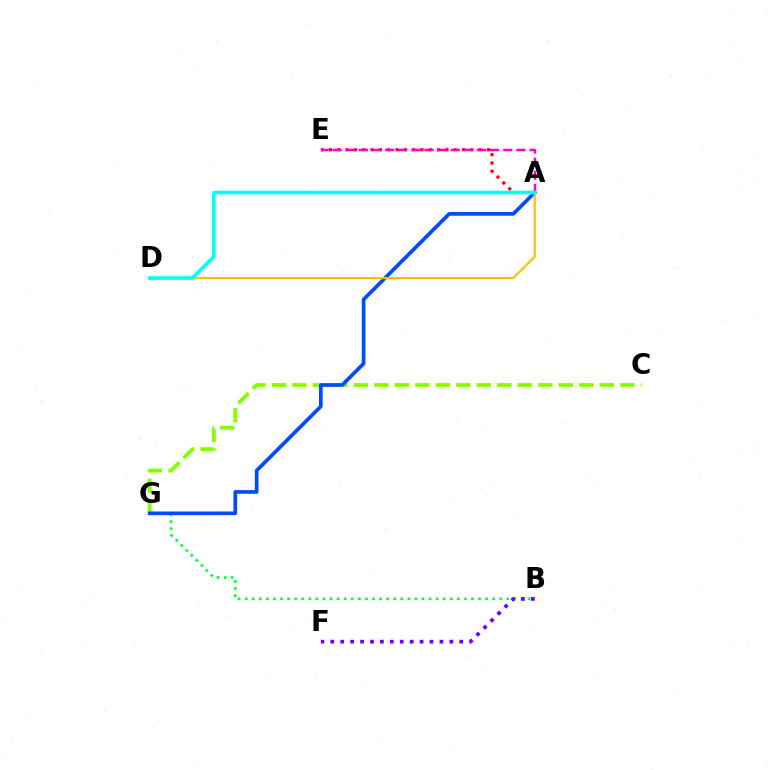{('B', 'G'): [{'color': '#00ff39', 'line_style': 'dotted', 'thickness': 1.92}], ('C', 'G'): [{'color': '#84ff00', 'line_style': 'dashed', 'thickness': 2.78}], ('A', 'G'): [{'color': '#004bff', 'line_style': 'solid', 'thickness': 2.66}], ('A', 'D'): [{'color': '#ffbd00', 'line_style': 'solid', 'thickness': 1.55}, {'color': '#00fff6', 'line_style': 'solid', 'thickness': 2.58}], ('B', 'F'): [{'color': '#7200ff', 'line_style': 'dotted', 'thickness': 2.7}], ('A', 'E'): [{'color': '#ff0000', 'line_style': 'dotted', 'thickness': 2.26}, {'color': '#ff00cf', 'line_style': 'dashed', 'thickness': 1.78}]}